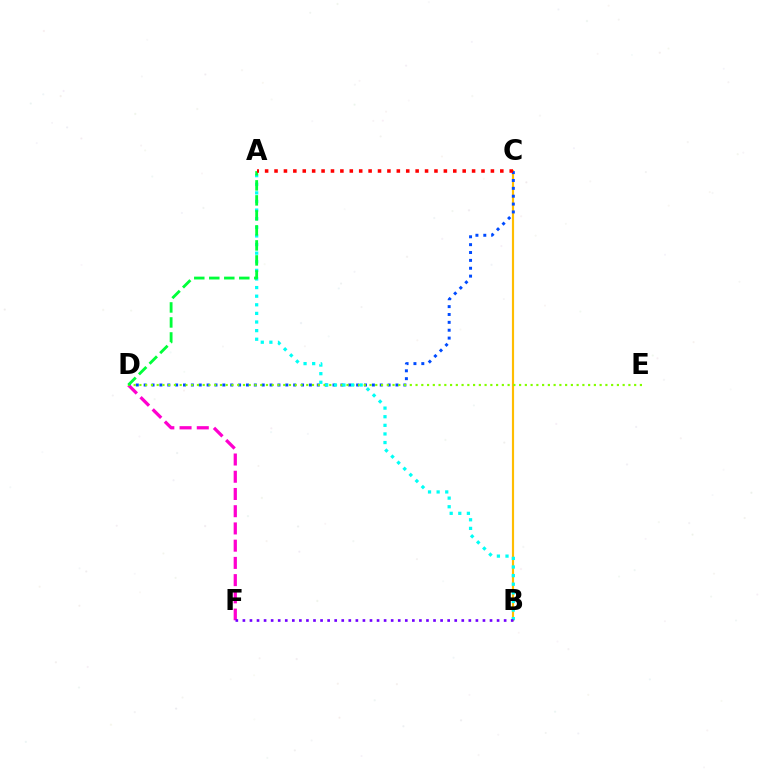{('B', 'C'): [{'color': '#ffbd00', 'line_style': 'solid', 'thickness': 1.56}], ('C', 'D'): [{'color': '#004bff', 'line_style': 'dotted', 'thickness': 2.14}], ('D', 'F'): [{'color': '#ff00cf', 'line_style': 'dashed', 'thickness': 2.34}], ('D', 'E'): [{'color': '#84ff00', 'line_style': 'dotted', 'thickness': 1.56}], ('A', 'B'): [{'color': '#00fff6', 'line_style': 'dotted', 'thickness': 2.34}], ('A', 'D'): [{'color': '#00ff39', 'line_style': 'dashed', 'thickness': 2.04}], ('B', 'F'): [{'color': '#7200ff', 'line_style': 'dotted', 'thickness': 1.92}], ('A', 'C'): [{'color': '#ff0000', 'line_style': 'dotted', 'thickness': 2.56}]}